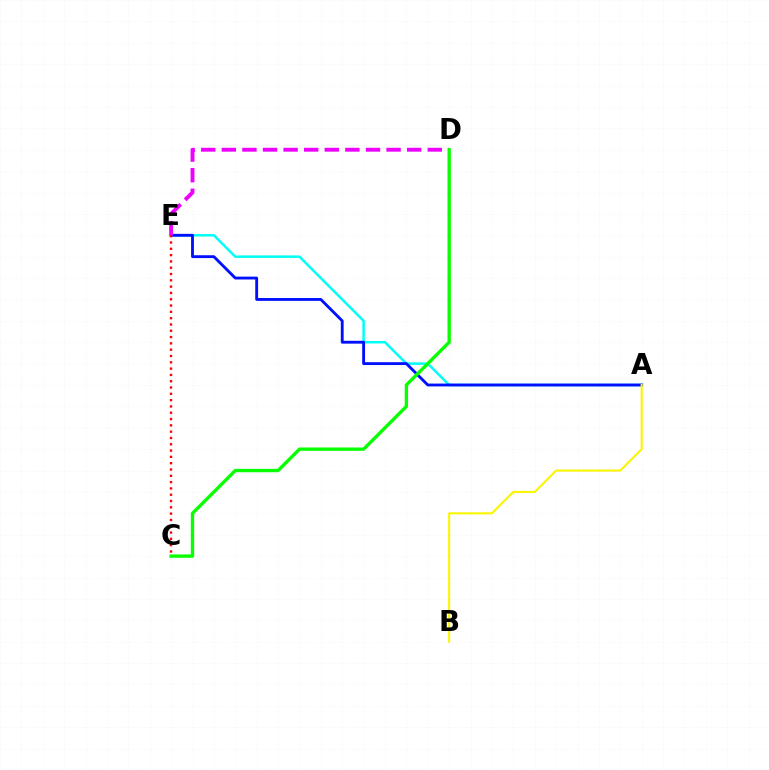{('A', 'E'): [{'color': '#00fff6', 'line_style': 'solid', 'thickness': 1.8}, {'color': '#0010ff', 'line_style': 'solid', 'thickness': 2.06}], ('C', 'E'): [{'color': '#ff0000', 'line_style': 'dotted', 'thickness': 1.71}], ('D', 'E'): [{'color': '#ee00ff', 'line_style': 'dashed', 'thickness': 2.8}], ('A', 'B'): [{'color': '#fcf500', 'line_style': 'solid', 'thickness': 1.51}], ('C', 'D'): [{'color': '#08ff00', 'line_style': 'solid', 'thickness': 2.41}]}